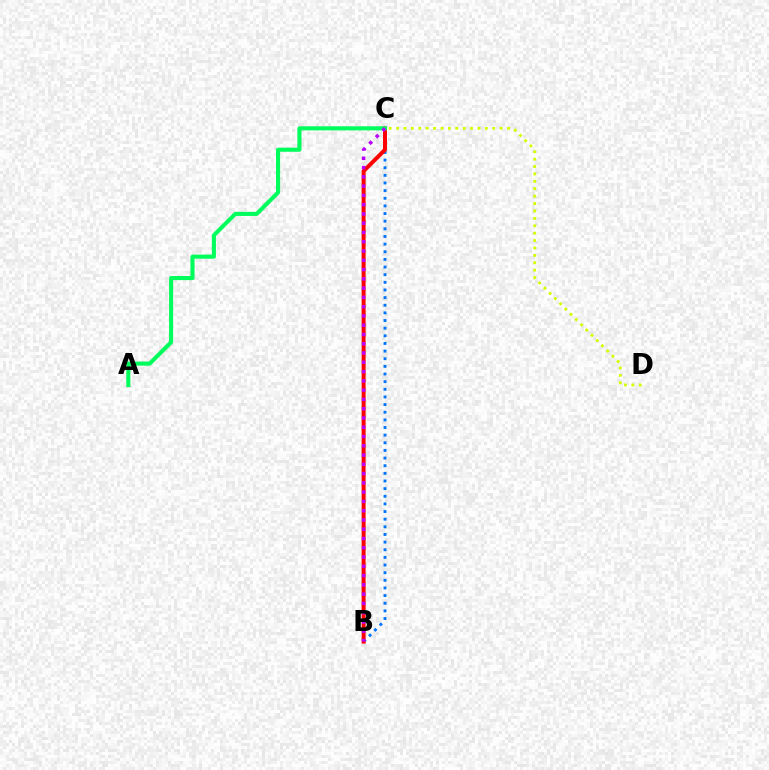{('B', 'C'): [{'color': '#0074ff', 'line_style': 'dotted', 'thickness': 2.08}, {'color': '#ff0000', 'line_style': 'solid', 'thickness': 2.86}, {'color': '#b900ff', 'line_style': 'dotted', 'thickness': 2.52}], ('C', 'D'): [{'color': '#d1ff00', 'line_style': 'dotted', 'thickness': 2.01}], ('A', 'C'): [{'color': '#00ff5c', 'line_style': 'solid', 'thickness': 2.95}]}